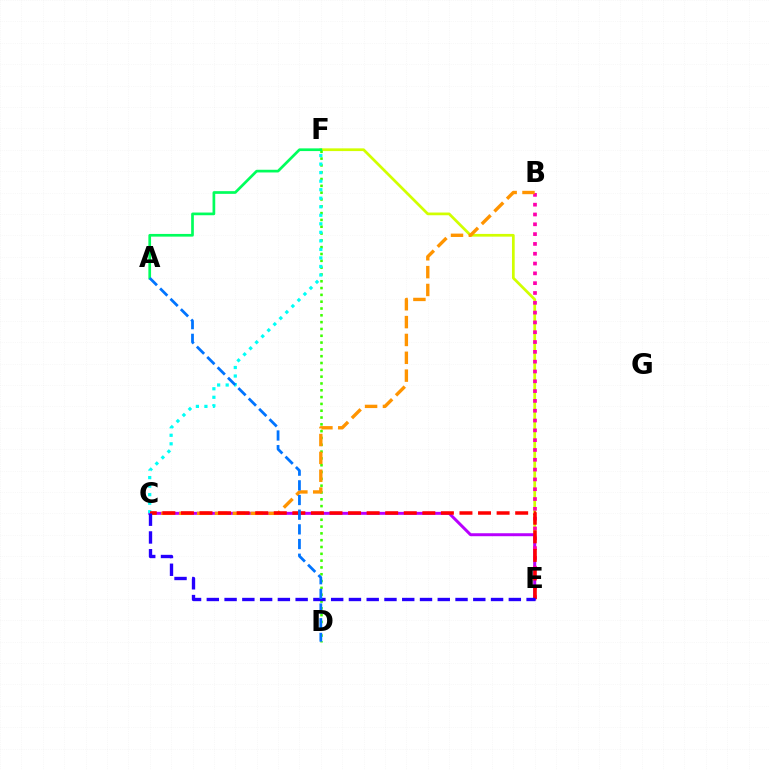{('E', 'F'): [{'color': '#d1ff00', 'line_style': 'solid', 'thickness': 1.96}], ('C', 'E'): [{'color': '#b900ff', 'line_style': 'solid', 'thickness': 2.14}, {'color': '#ff0000', 'line_style': 'dashed', 'thickness': 2.52}, {'color': '#2500ff', 'line_style': 'dashed', 'thickness': 2.41}], ('B', 'E'): [{'color': '#ff00ac', 'line_style': 'dotted', 'thickness': 2.67}], ('D', 'F'): [{'color': '#3dff00', 'line_style': 'dotted', 'thickness': 1.85}], ('B', 'C'): [{'color': '#ff9400', 'line_style': 'dashed', 'thickness': 2.42}], ('C', 'F'): [{'color': '#00fff6', 'line_style': 'dotted', 'thickness': 2.32}], ('A', 'F'): [{'color': '#00ff5c', 'line_style': 'solid', 'thickness': 1.94}], ('A', 'D'): [{'color': '#0074ff', 'line_style': 'dashed', 'thickness': 1.99}]}